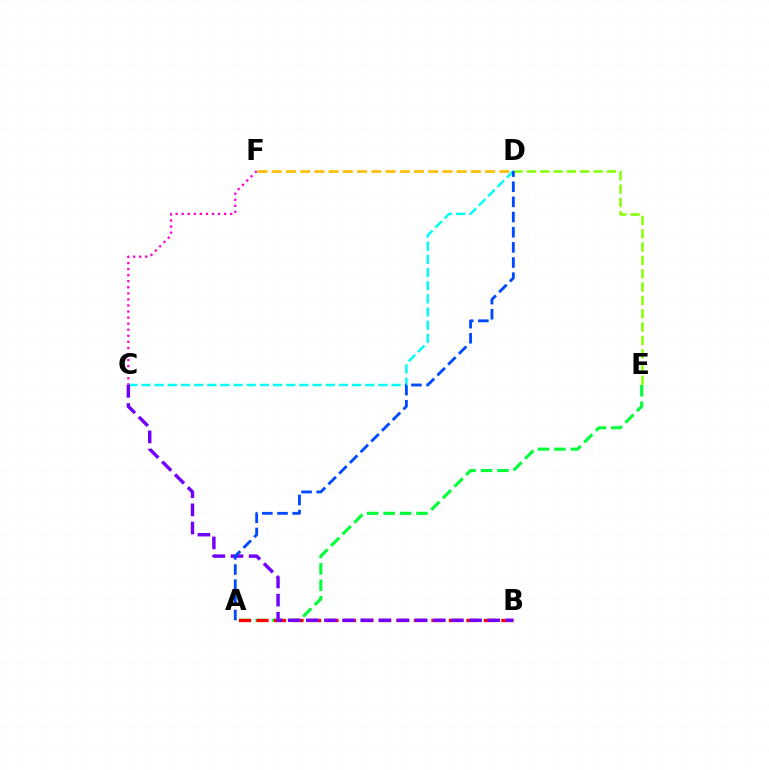{('D', 'F'): [{'color': '#ffbd00', 'line_style': 'dashed', 'thickness': 1.93}], ('C', 'D'): [{'color': '#00fff6', 'line_style': 'dashed', 'thickness': 1.79}], ('D', 'E'): [{'color': '#84ff00', 'line_style': 'dashed', 'thickness': 1.81}], ('A', 'E'): [{'color': '#00ff39', 'line_style': 'dashed', 'thickness': 2.23}], ('A', 'B'): [{'color': '#ff0000', 'line_style': 'dashed', 'thickness': 2.38}], ('C', 'F'): [{'color': '#ff00cf', 'line_style': 'dotted', 'thickness': 1.65}], ('B', 'C'): [{'color': '#7200ff', 'line_style': 'dashed', 'thickness': 2.46}], ('A', 'D'): [{'color': '#004bff', 'line_style': 'dashed', 'thickness': 2.06}]}